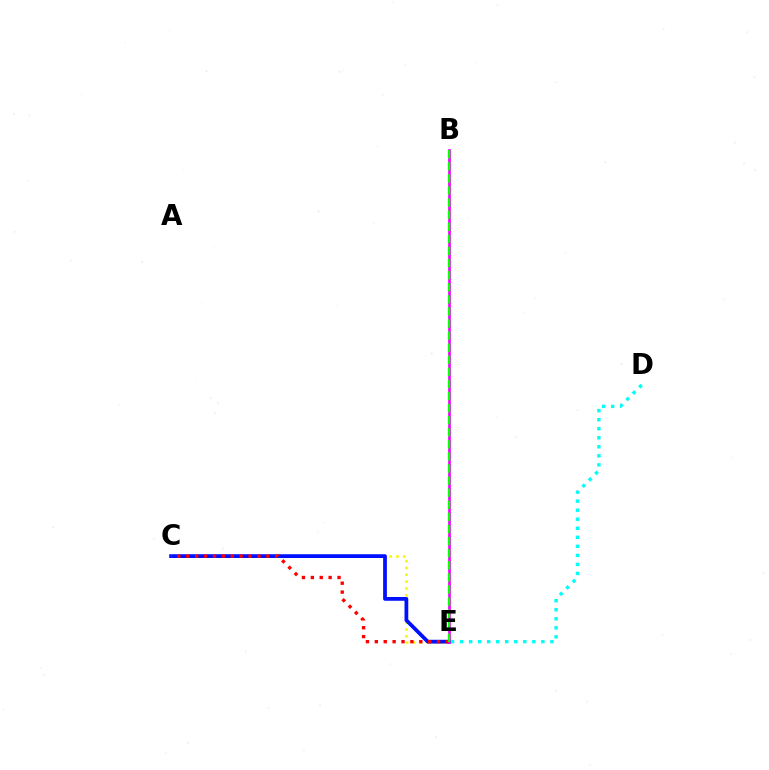{('C', 'E'): [{'color': '#fcf500', 'line_style': 'dotted', 'thickness': 1.86}, {'color': '#0010ff', 'line_style': 'solid', 'thickness': 2.71}, {'color': '#ff0000', 'line_style': 'dotted', 'thickness': 2.42}], ('B', 'E'): [{'color': '#ee00ff', 'line_style': 'solid', 'thickness': 1.93}, {'color': '#08ff00', 'line_style': 'dashed', 'thickness': 1.64}], ('D', 'E'): [{'color': '#00fff6', 'line_style': 'dotted', 'thickness': 2.45}]}